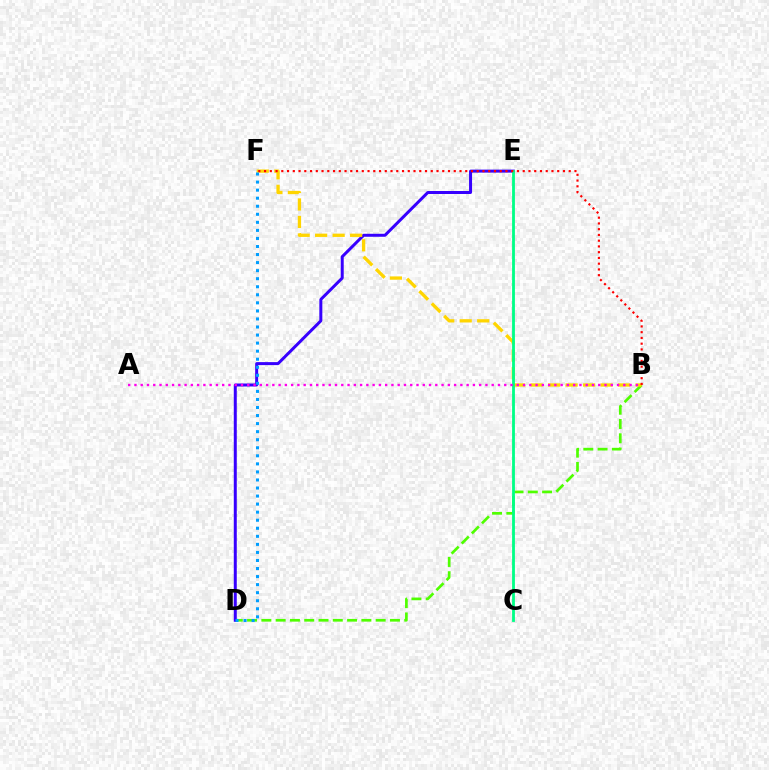{('B', 'D'): [{'color': '#4fff00', 'line_style': 'dashed', 'thickness': 1.94}], ('D', 'E'): [{'color': '#3700ff', 'line_style': 'solid', 'thickness': 2.15}], ('B', 'F'): [{'color': '#ffd500', 'line_style': 'dashed', 'thickness': 2.38}, {'color': '#ff0000', 'line_style': 'dotted', 'thickness': 1.56}], ('C', 'E'): [{'color': '#00ff86', 'line_style': 'solid', 'thickness': 2.02}], ('D', 'F'): [{'color': '#009eff', 'line_style': 'dotted', 'thickness': 2.19}], ('A', 'B'): [{'color': '#ff00ed', 'line_style': 'dotted', 'thickness': 1.7}]}